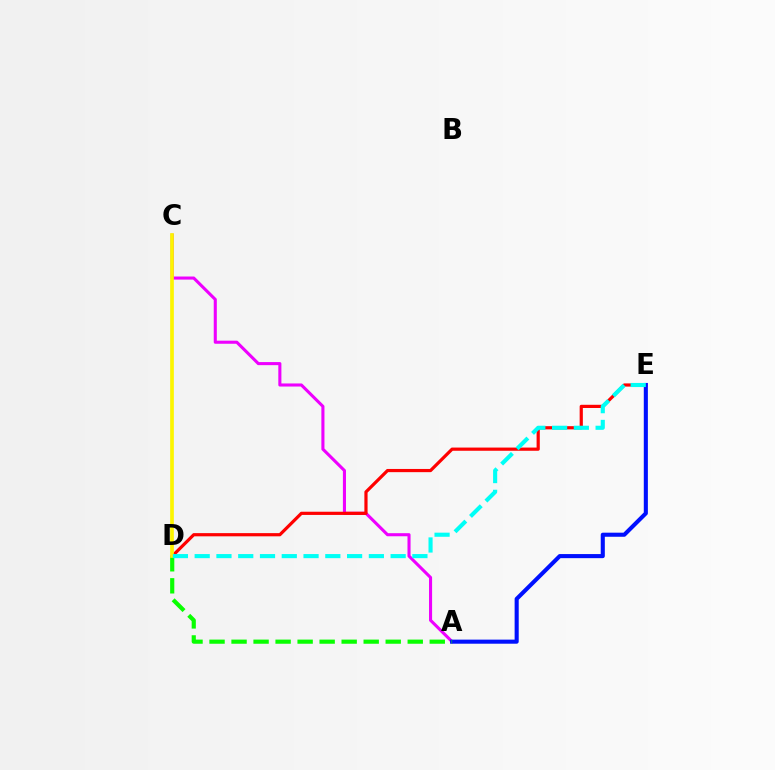{('A', 'C'): [{'color': '#ee00ff', 'line_style': 'solid', 'thickness': 2.22}], ('D', 'E'): [{'color': '#ff0000', 'line_style': 'solid', 'thickness': 2.3}, {'color': '#00fff6', 'line_style': 'dashed', 'thickness': 2.96}], ('A', 'E'): [{'color': '#0010ff', 'line_style': 'solid', 'thickness': 2.94}], ('A', 'D'): [{'color': '#08ff00', 'line_style': 'dashed', 'thickness': 2.99}], ('C', 'D'): [{'color': '#fcf500', 'line_style': 'solid', 'thickness': 2.65}]}